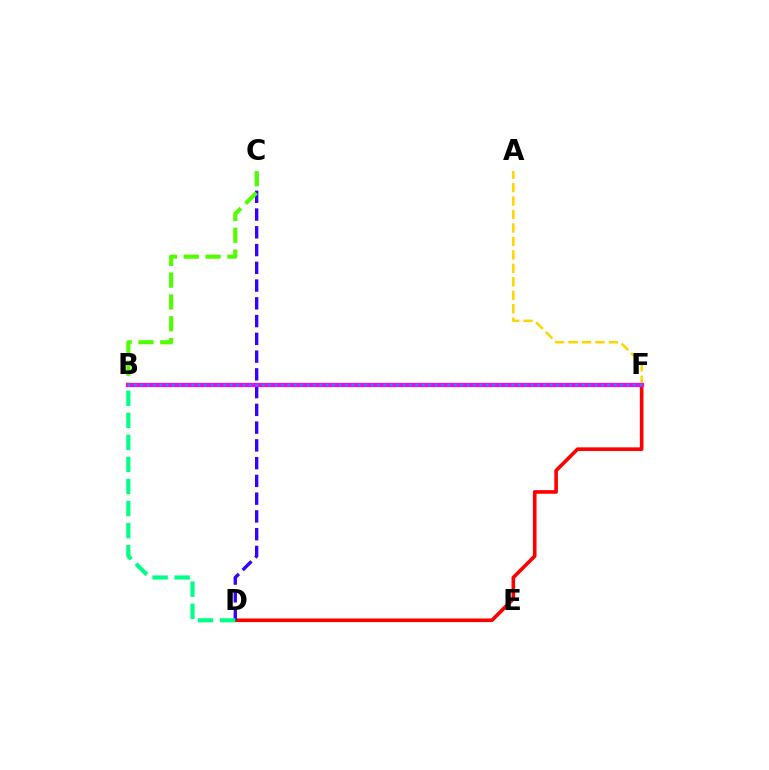{('D', 'F'): [{'color': '#ff0000', 'line_style': 'solid', 'thickness': 2.61}], ('C', 'D'): [{'color': '#3700ff', 'line_style': 'dashed', 'thickness': 2.41}], ('A', 'F'): [{'color': '#ffd500', 'line_style': 'dashed', 'thickness': 1.83}], ('B', 'D'): [{'color': '#00ff86', 'line_style': 'dashed', 'thickness': 3.0}], ('B', 'C'): [{'color': '#4fff00', 'line_style': 'dashed', 'thickness': 2.96}], ('B', 'F'): [{'color': '#ff00ed', 'line_style': 'solid', 'thickness': 2.97}, {'color': '#009eff', 'line_style': 'dotted', 'thickness': 1.74}]}